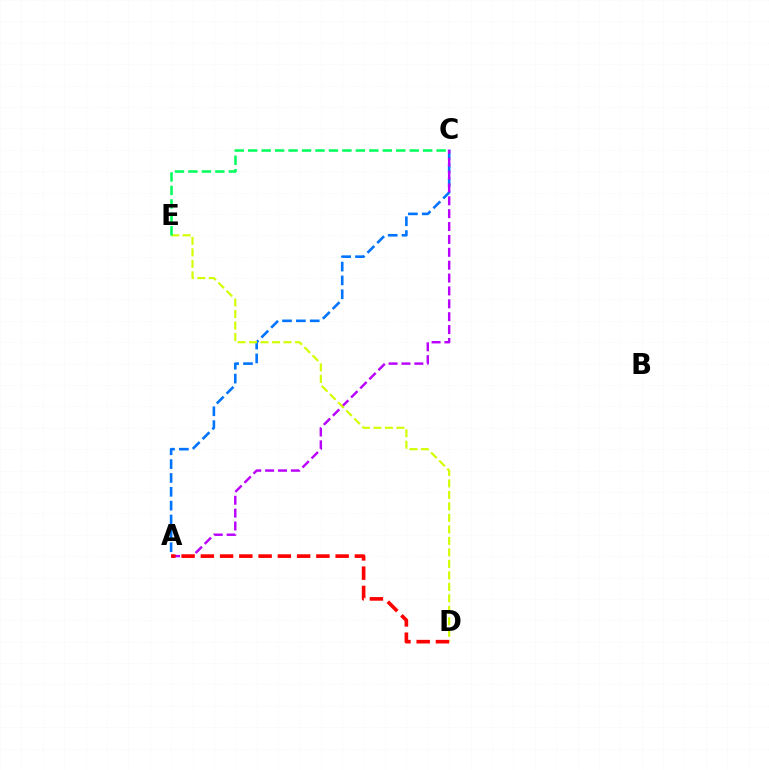{('A', 'C'): [{'color': '#0074ff', 'line_style': 'dashed', 'thickness': 1.88}, {'color': '#b900ff', 'line_style': 'dashed', 'thickness': 1.75}], ('D', 'E'): [{'color': '#d1ff00', 'line_style': 'dashed', 'thickness': 1.56}], ('C', 'E'): [{'color': '#00ff5c', 'line_style': 'dashed', 'thickness': 1.83}], ('A', 'D'): [{'color': '#ff0000', 'line_style': 'dashed', 'thickness': 2.62}]}